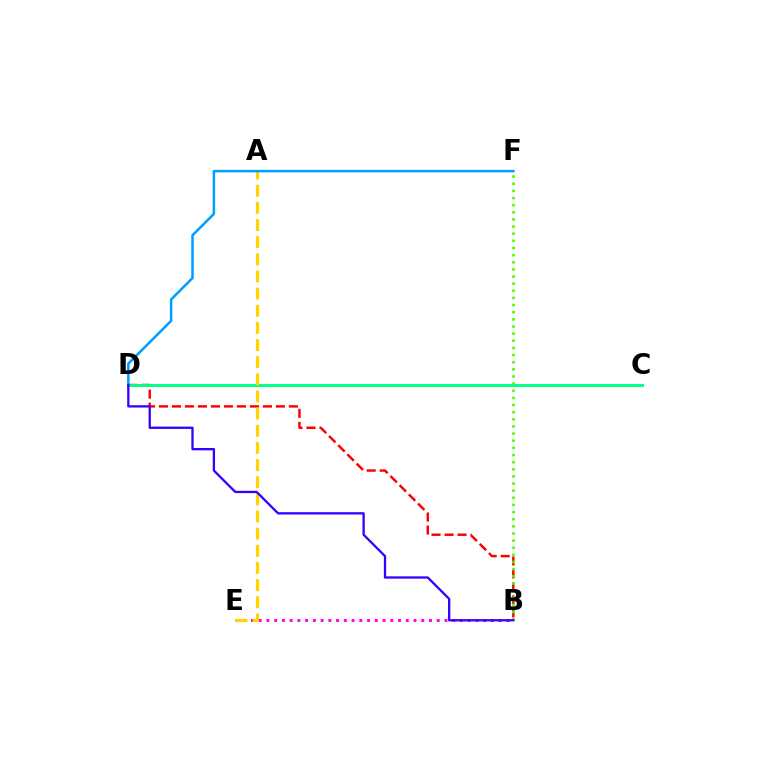{('B', 'D'): [{'color': '#ff0000', 'line_style': 'dashed', 'thickness': 1.77}, {'color': '#3700ff', 'line_style': 'solid', 'thickness': 1.66}], ('B', 'F'): [{'color': '#4fff00', 'line_style': 'dotted', 'thickness': 1.94}], ('C', 'D'): [{'color': '#00ff86', 'line_style': 'solid', 'thickness': 2.1}], ('B', 'E'): [{'color': '#ff00ed', 'line_style': 'dotted', 'thickness': 2.1}], ('A', 'E'): [{'color': '#ffd500', 'line_style': 'dashed', 'thickness': 2.33}], ('D', 'F'): [{'color': '#009eff', 'line_style': 'solid', 'thickness': 1.81}]}